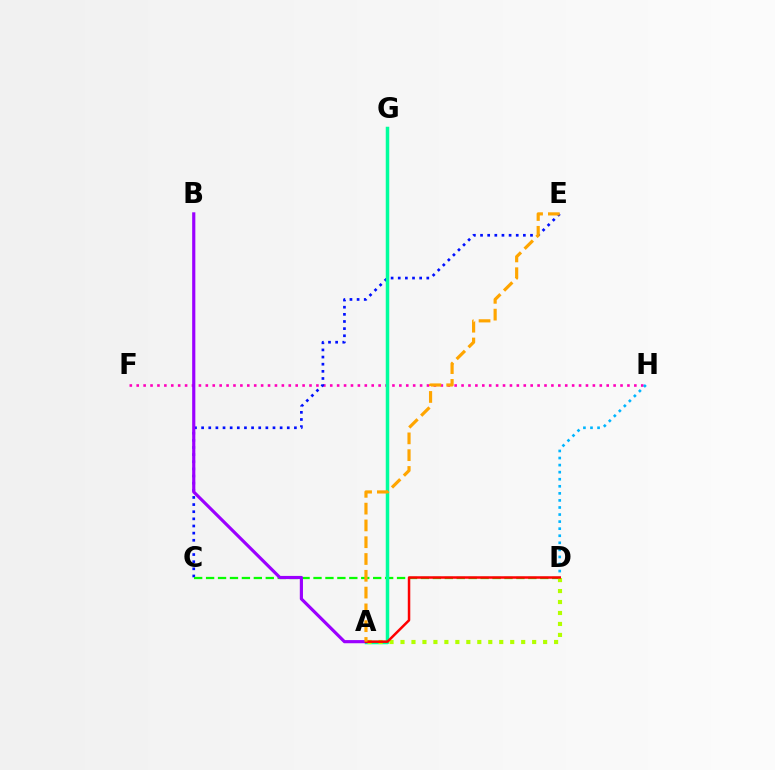{('F', 'H'): [{'color': '#ff00bd', 'line_style': 'dotted', 'thickness': 1.88}], ('C', 'E'): [{'color': '#0010ff', 'line_style': 'dotted', 'thickness': 1.94}], ('C', 'D'): [{'color': '#08ff00', 'line_style': 'dashed', 'thickness': 1.62}], ('A', 'G'): [{'color': '#00ff9d', 'line_style': 'solid', 'thickness': 2.52}], ('D', 'H'): [{'color': '#00b5ff', 'line_style': 'dotted', 'thickness': 1.92}], ('A', 'D'): [{'color': '#b3ff00', 'line_style': 'dotted', 'thickness': 2.98}, {'color': '#ff0000', 'line_style': 'solid', 'thickness': 1.8}], ('A', 'B'): [{'color': '#9b00ff', 'line_style': 'solid', 'thickness': 2.28}], ('A', 'E'): [{'color': '#ffa500', 'line_style': 'dashed', 'thickness': 2.28}]}